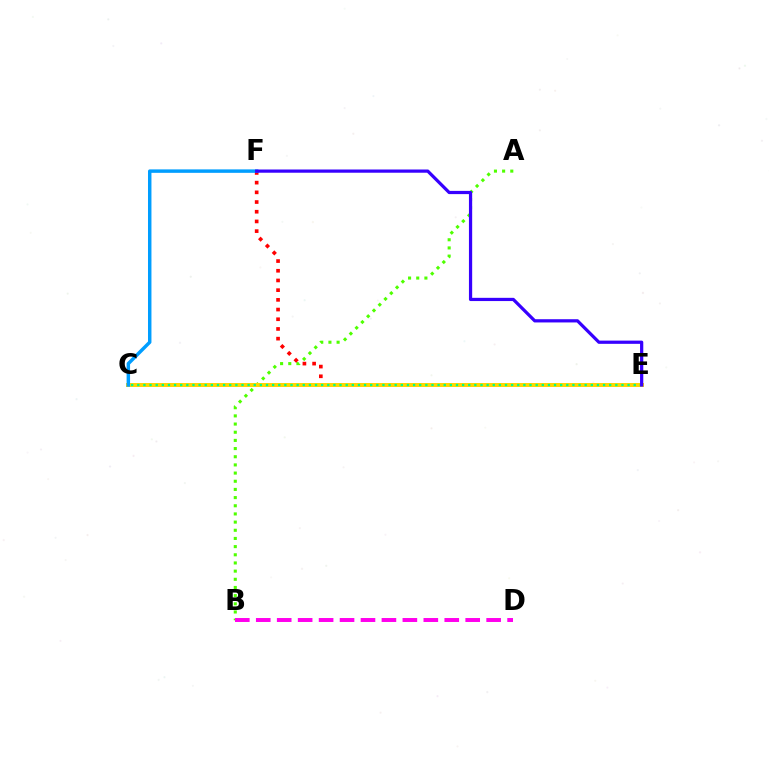{('A', 'B'): [{'color': '#4fff00', 'line_style': 'dotted', 'thickness': 2.22}], ('E', 'F'): [{'color': '#ff0000', 'line_style': 'dotted', 'thickness': 2.63}, {'color': '#3700ff', 'line_style': 'solid', 'thickness': 2.32}], ('C', 'E'): [{'color': '#ffd500', 'line_style': 'solid', 'thickness': 2.88}, {'color': '#00ff86', 'line_style': 'dotted', 'thickness': 1.67}], ('B', 'D'): [{'color': '#ff00ed', 'line_style': 'dashed', 'thickness': 2.85}], ('C', 'F'): [{'color': '#009eff', 'line_style': 'solid', 'thickness': 2.49}]}